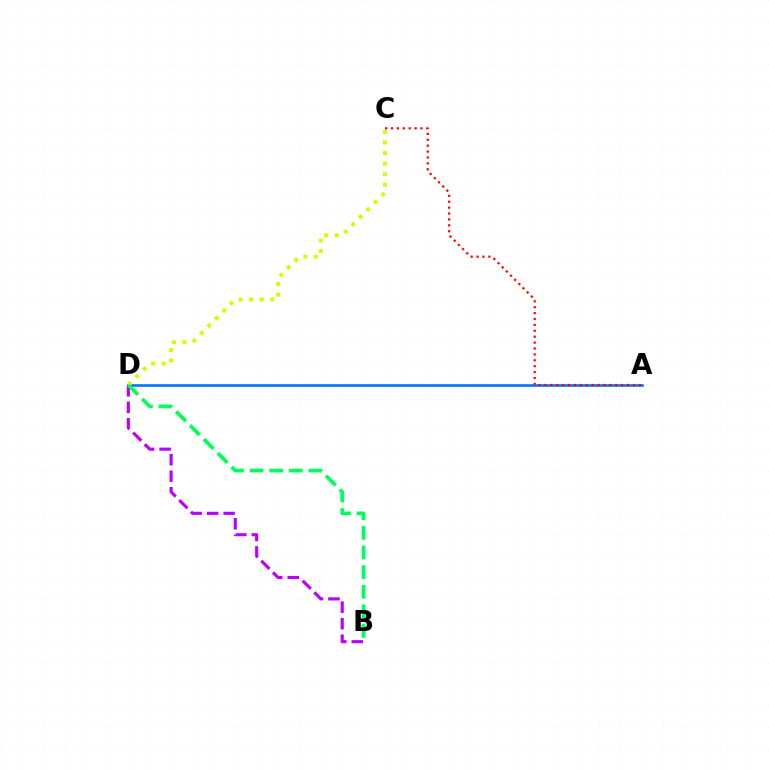{('A', 'D'): [{'color': '#0074ff', 'line_style': 'solid', 'thickness': 1.88}], ('A', 'C'): [{'color': '#ff0000', 'line_style': 'dotted', 'thickness': 1.6}], ('B', 'D'): [{'color': '#b900ff', 'line_style': 'dashed', 'thickness': 2.25}, {'color': '#00ff5c', 'line_style': 'dashed', 'thickness': 2.66}], ('C', 'D'): [{'color': '#d1ff00', 'line_style': 'dotted', 'thickness': 2.87}]}